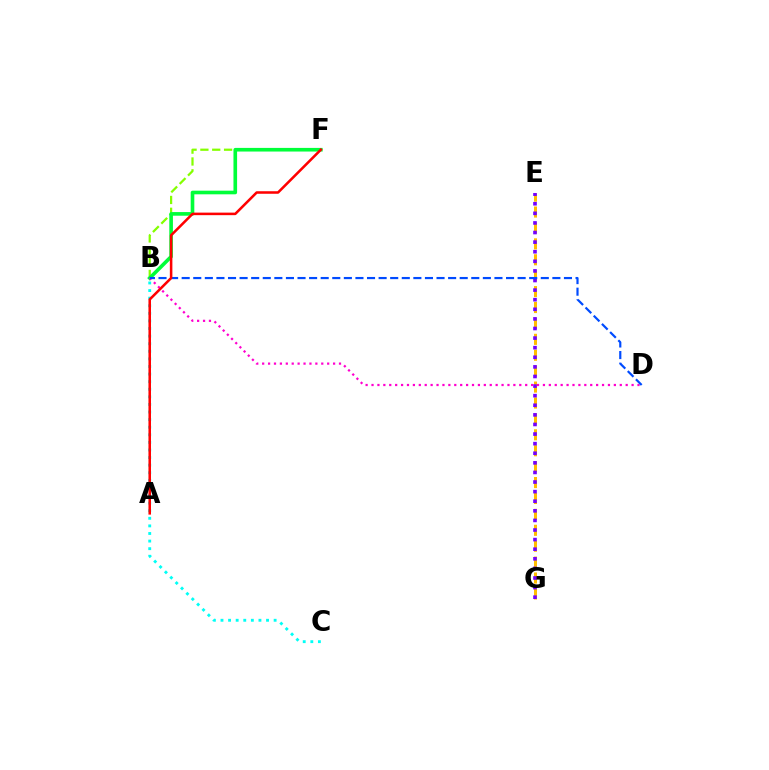{('E', 'G'): [{'color': '#ffbd00', 'line_style': 'dashed', 'thickness': 2.16}, {'color': '#7200ff', 'line_style': 'dotted', 'thickness': 2.61}], ('B', 'C'): [{'color': '#00fff6', 'line_style': 'dotted', 'thickness': 2.06}], ('B', 'F'): [{'color': '#84ff00', 'line_style': 'dashed', 'thickness': 1.61}, {'color': '#00ff39', 'line_style': 'solid', 'thickness': 2.62}], ('B', 'D'): [{'color': '#ff00cf', 'line_style': 'dotted', 'thickness': 1.61}, {'color': '#004bff', 'line_style': 'dashed', 'thickness': 1.57}], ('A', 'F'): [{'color': '#ff0000', 'line_style': 'solid', 'thickness': 1.83}]}